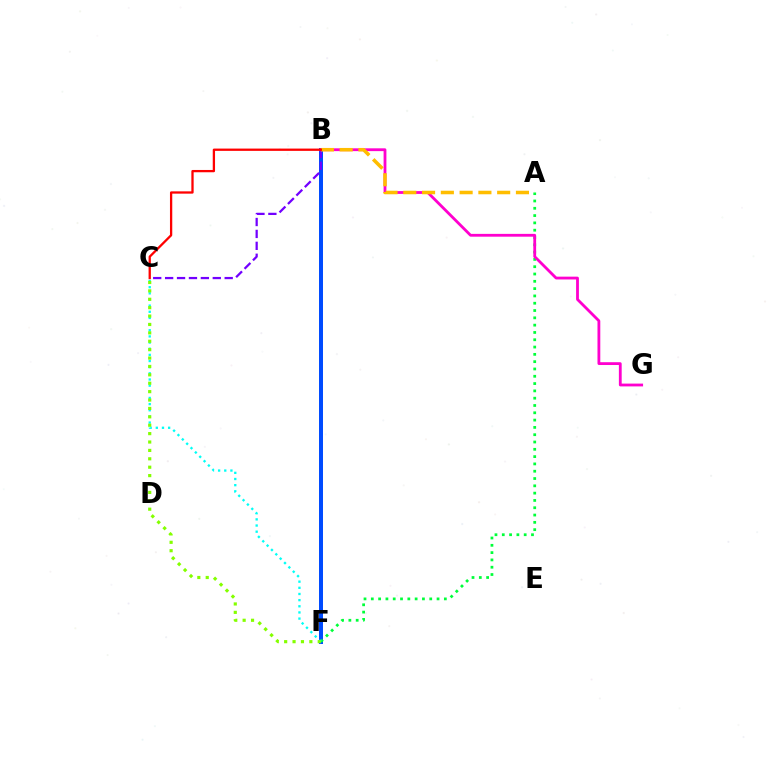{('B', 'F'): [{'color': '#004bff', 'line_style': 'solid', 'thickness': 2.87}], ('A', 'F'): [{'color': '#00ff39', 'line_style': 'dotted', 'thickness': 1.98}], ('B', 'G'): [{'color': '#ff00cf', 'line_style': 'solid', 'thickness': 2.02}], ('B', 'C'): [{'color': '#7200ff', 'line_style': 'dashed', 'thickness': 1.62}, {'color': '#ff0000', 'line_style': 'solid', 'thickness': 1.65}], ('A', 'B'): [{'color': '#ffbd00', 'line_style': 'dashed', 'thickness': 2.55}], ('C', 'F'): [{'color': '#00fff6', 'line_style': 'dotted', 'thickness': 1.67}, {'color': '#84ff00', 'line_style': 'dotted', 'thickness': 2.28}]}